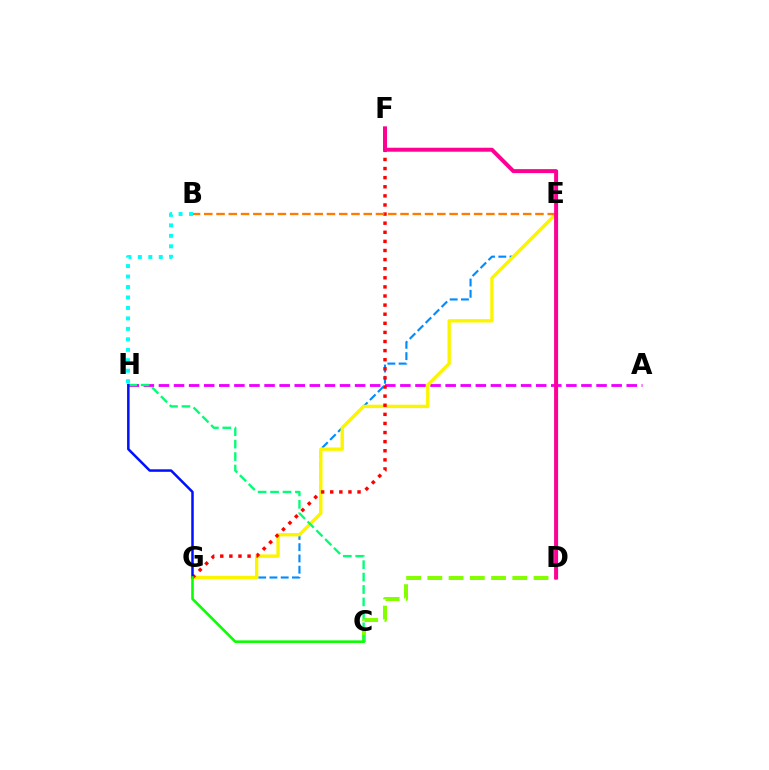{('C', 'D'): [{'color': '#84ff00', 'line_style': 'dashed', 'thickness': 2.88}], ('E', 'G'): [{'color': '#008cff', 'line_style': 'dashed', 'thickness': 1.53}, {'color': '#fcf500', 'line_style': 'solid', 'thickness': 2.43}], ('A', 'H'): [{'color': '#ee00ff', 'line_style': 'dashed', 'thickness': 2.05}], ('F', 'G'): [{'color': '#ff0000', 'line_style': 'dotted', 'thickness': 2.47}], ('D', 'E'): [{'color': '#7200ff', 'line_style': 'solid', 'thickness': 1.76}], ('C', 'H'): [{'color': '#00ff74', 'line_style': 'dashed', 'thickness': 1.69}], ('B', 'H'): [{'color': '#00fff6', 'line_style': 'dotted', 'thickness': 2.84}], ('G', 'H'): [{'color': '#0010ff', 'line_style': 'solid', 'thickness': 1.81}], ('C', 'G'): [{'color': '#08ff00', 'line_style': 'solid', 'thickness': 1.86}], ('B', 'E'): [{'color': '#ff7c00', 'line_style': 'dashed', 'thickness': 1.67}], ('D', 'F'): [{'color': '#ff0094', 'line_style': 'solid', 'thickness': 2.86}]}